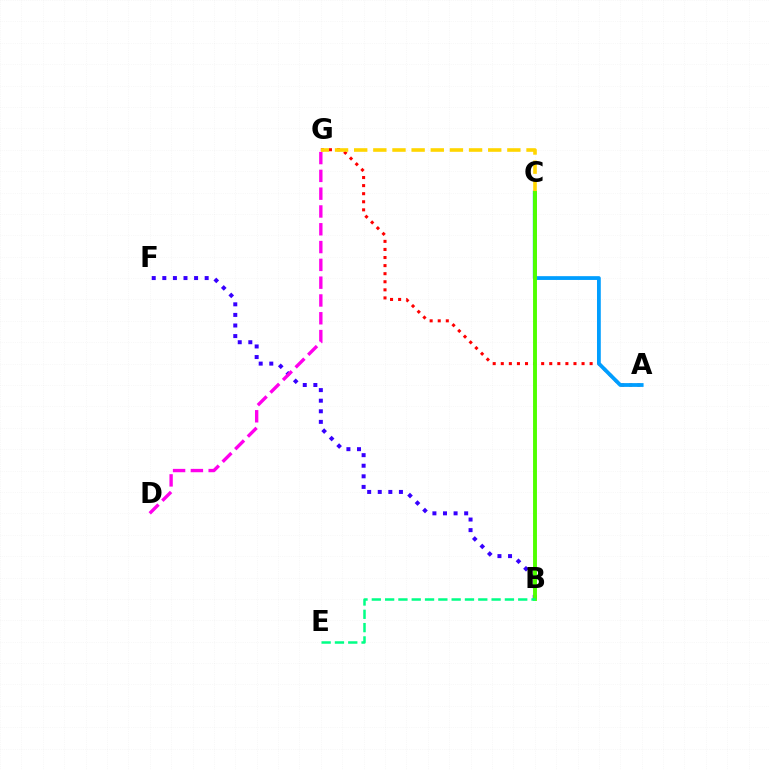{('A', 'G'): [{'color': '#ff0000', 'line_style': 'dotted', 'thickness': 2.19}], ('B', 'F'): [{'color': '#3700ff', 'line_style': 'dotted', 'thickness': 2.88}], ('A', 'C'): [{'color': '#009eff', 'line_style': 'solid', 'thickness': 2.73}], ('D', 'G'): [{'color': '#ff00ed', 'line_style': 'dashed', 'thickness': 2.42}], ('C', 'G'): [{'color': '#ffd500', 'line_style': 'dashed', 'thickness': 2.6}], ('B', 'C'): [{'color': '#4fff00', 'line_style': 'solid', 'thickness': 2.81}], ('B', 'E'): [{'color': '#00ff86', 'line_style': 'dashed', 'thickness': 1.81}]}